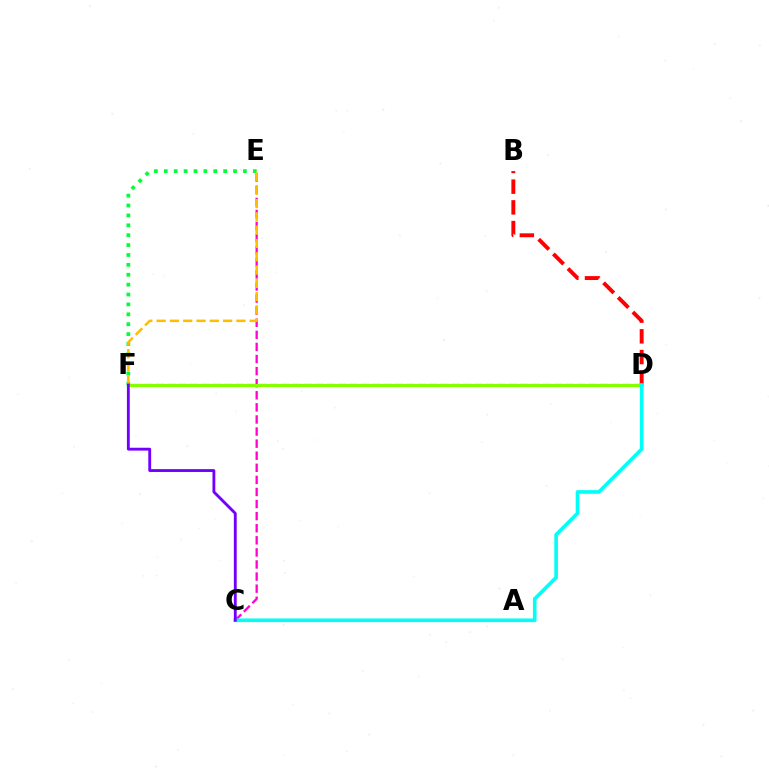{('E', 'F'): [{'color': '#00ff39', 'line_style': 'dotted', 'thickness': 2.69}, {'color': '#ffbd00', 'line_style': 'dashed', 'thickness': 1.81}], ('B', 'D'): [{'color': '#ff0000', 'line_style': 'dashed', 'thickness': 2.81}], ('D', 'F'): [{'color': '#004bff', 'line_style': 'dashed', 'thickness': 1.55}, {'color': '#84ff00', 'line_style': 'solid', 'thickness': 2.21}], ('C', 'E'): [{'color': '#ff00cf', 'line_style': 'dashed', 'thickness': 1.64}], ('C', 'D'): [{'color': '#00fff6', 'line_style': 'solid', 'thickness': 2.61}], ('C', 'F'): [{'color': '#7200ff', 'line_style': 'solid', 'thickness': 2.05}]}